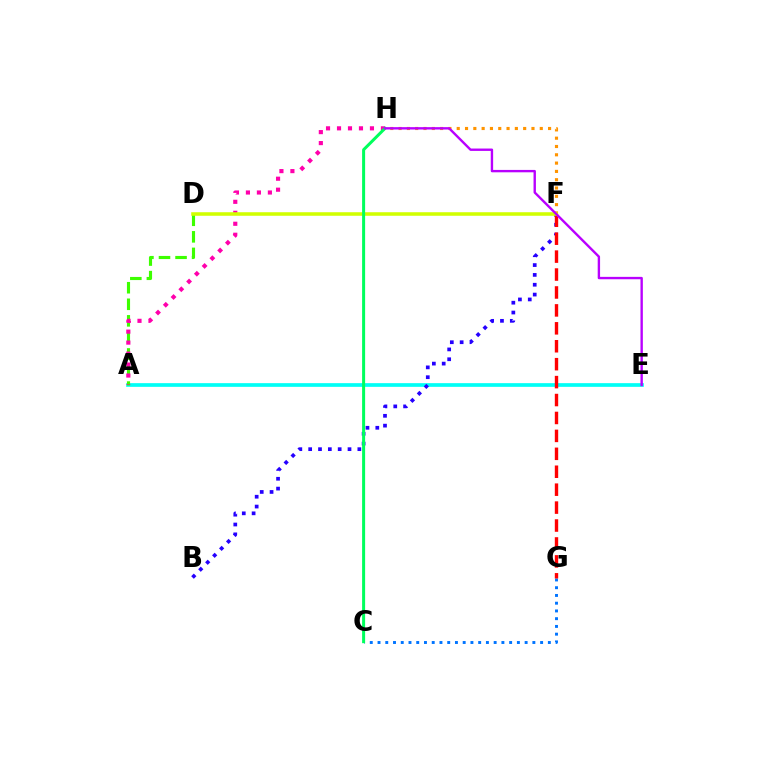{('A', 'E'): [{'color': '#00fff6', 'line_style': 'solid', 'thickness': 2.65}], ('A', 'D'): [{'color': '#3dff00', 'line_style': 'dashed', 'thickness': 2.25}], ('B', 'F'): [{'color': '#2500ff', 'line_style': 'dotted', 'thickness': 2.67}], ('C', 'G'): [{'color': '#0074ff', 'line_style': 'dotted', 'thickness': 2.1}], ('F', 'H'): [{'color': '#ff9400', 'line_style': 'dotted', 'thickness': 2.26}], ('F', 'G'): [{'color': '#ff0000', 'line_style': 'dashed', 'thickness': 2.44}], ('A', 'H'): [{'color': '#ff00ac', 'line_style': 'dotted', 'thickness': 2.98}], ('D', 'F'): [{'color': '#d1ff00', 'line_style': 'solid', 'thickness': 2.55}], ('C', 'H'): [{'color': '#00ff5c', 'line_style': 'solid', 'thickness': 2.17}], ('E', 'H'): [{'color': '#b900ff', 'line_style': 'solid', 'thickness': 1.71}]}